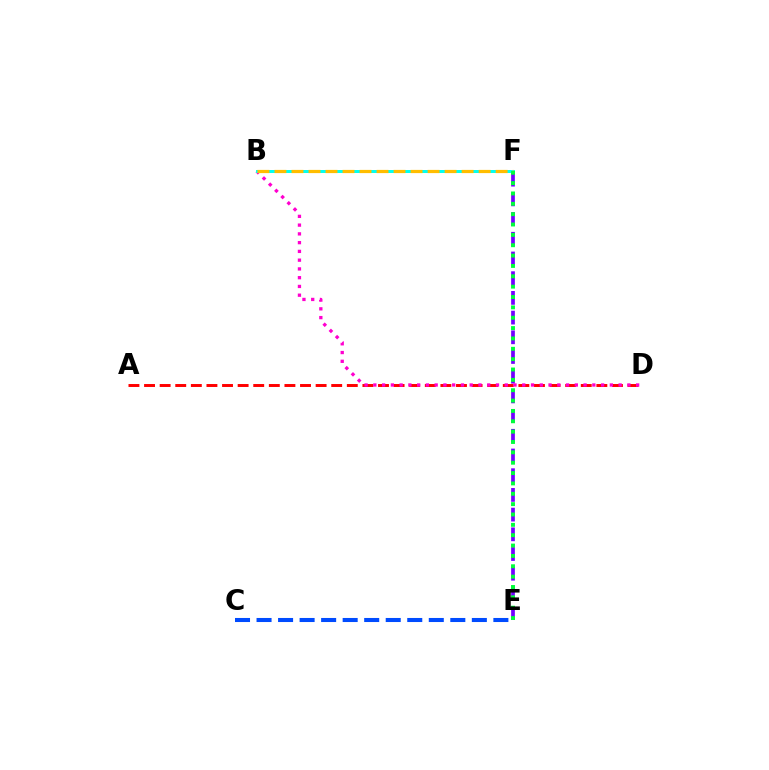{('A', 'D'): [{'color': '#ff0000', 'line_style': 'dashed', 'thickness': 2.12}], ('E', 'F'): [{'color': '#7200ff', 'line_style': 'dashed', 'thickness': 2.68}, {'color': '#00ff39', 'line_style': 'dotted', 'thickness': 2.81}], ('C', 'E'): [{'color': '#004bff', 'line_style': 'dashed', 'thickness': 2.92}], ('B', 'D'): [{'color': '#ff00cf', 'line_style': 'dotted', 'thickness': 2.38}], ('B', 'F'): [{'color': '#84ff00', 'line_style': 'solid', 'thickness': 1.91}, {'color': '#00fff6', 'line_style': 'solid', 'thickness': 2.12}, {'color': '#ffbd00', 'line_style': 'dashed', 'thickness': 2.31}]}